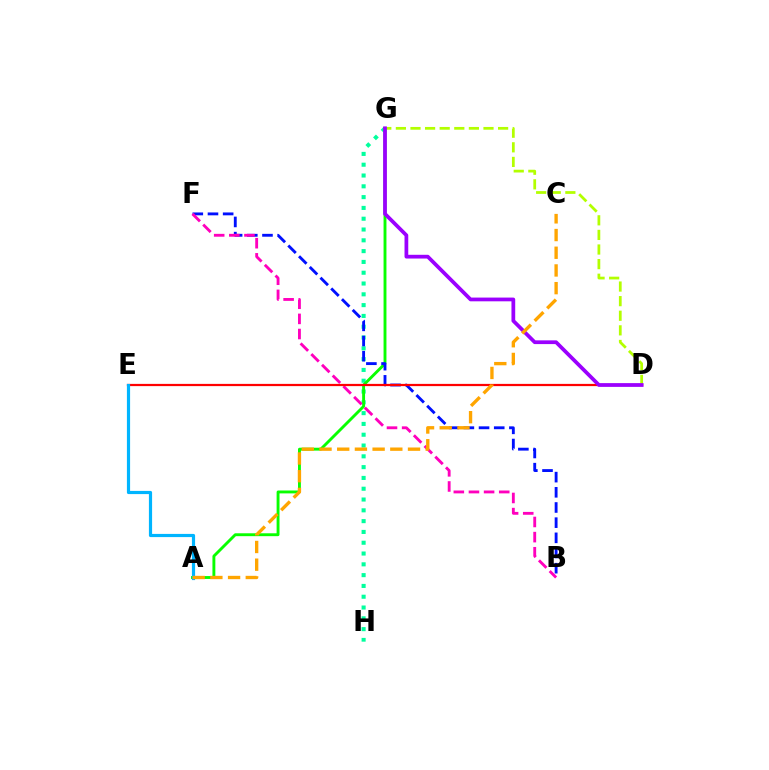{('G', 'H'): [{'color': '#00ff9d', 'line_style': 'dotted', 'thickness': 2.93}], ('A', 'G'): [{'color': '#08ff00', 'line_style': 'solid', 'thickness': 2.08}], ('B', 'F'): [{'color': '#0010ff', 'line_style': 'dashed', 'thickness': 2.06}, {'color': '#ff00bd', 'line_style': 'dashed', 'thickness': 2.06}], ('D', 'E'): [{'color': '#ff0000', 'line_style': 'solid', 'thickness': 1.61}], ('D', 'G'): [{'color': '#b3ff00', 'line_style': 'dashed', 'thickness': 1.98}, {'color': '#9b00ff', 'line_style': 'solid', 'thickness': 2.7}], ('A', 'E'): [{'color': '#00b5ff', 'line_style': 'solid', 'thickness': 2.29}], ('A', 'C'): [{'color': '#ffa500', 'line_style': 'dashed', 'thickness': 2.4}]}